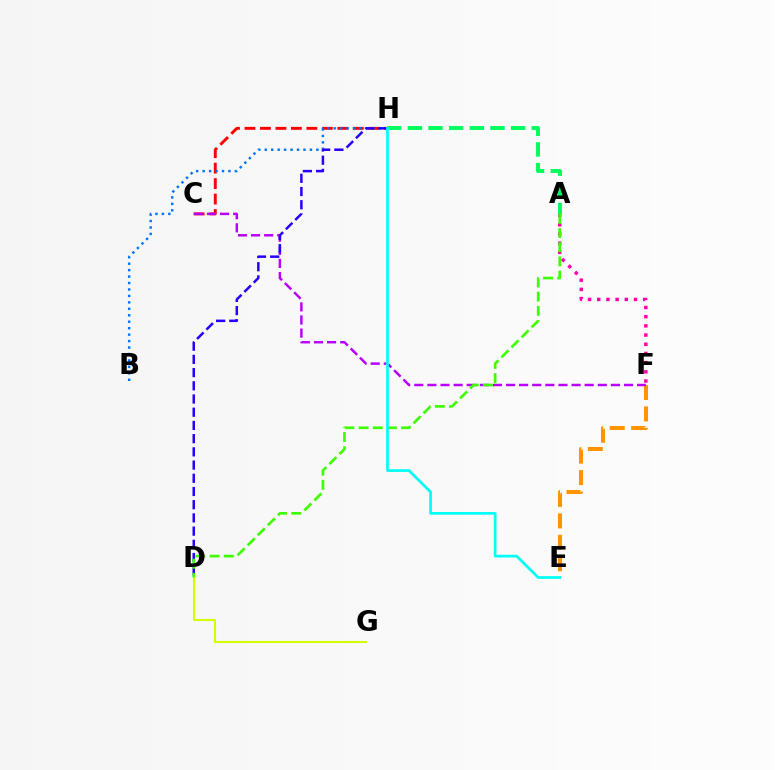{('D', 'G'): [{'color': '#d1ff00', 'line_style': 'solid', 'thickness': 1.5}], ('A', 'F'): [{'color': '#ff00ac', 'line_style': 'dotted', 'thickness': 2.5}], ('E', 'F'): [{'color': '#ff9400', 'line_style': 'dashed', 'thickness': 2.91}], ('A', 'H'): [{'color': '#00ff5c', 'line_style': 'dashed', 'thickness': 2.81}], ('C', 'H'): [{'color': '#ff0000', 'line_style': 'dashed', 'thickness': 2.1}], ('B', 'H'): [{'color': '#0074ff', 'line_style': 'dotted', 'thickness': 1.75}], ('C', 'F'): [{'color': '#b900ff', 'line_style': 'dashed', 'thickness': 1.78}], ('D', 'H'): [{'color': '#2500ff', 'line_style': 'dashed', 'thickness': 1.79}], ('A', 'D'): [{'color': '#3dff00', 'line_style': 'dashed', 'thickness': 1.93}], ('E', 'H'): [{'color': '#00fff6', 'line_style': 'solid', 'thickness': 1.95}]}